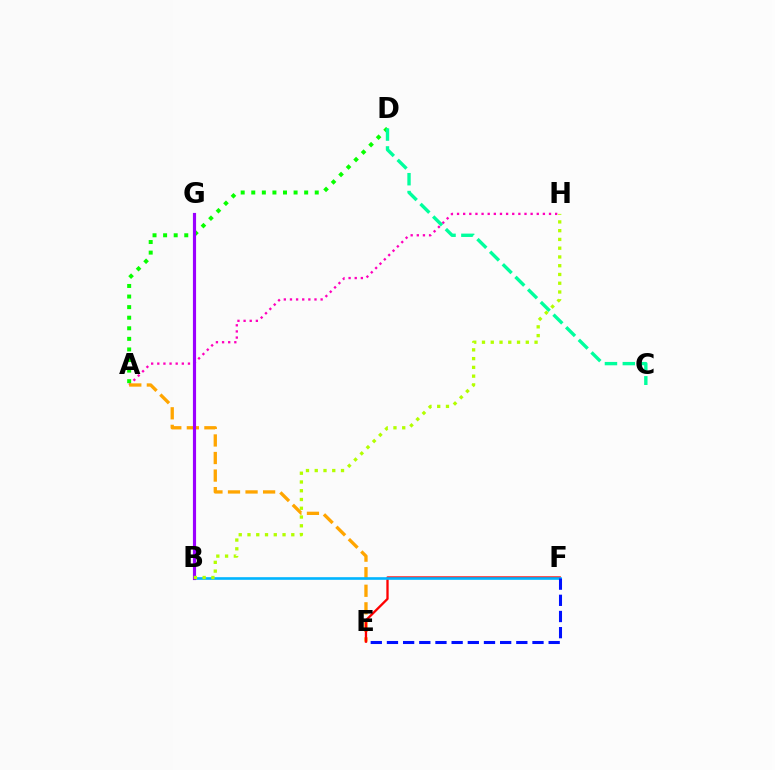{('A', 'H'): [{'color': '#ff00bd', 'line_style': 'dotted', 'thickness': 1.67}], ('A', 'D'): [{'color': '#08ff00', 'line_style': 'dotted', 'thickness': 2.87}], ('C', 'D'): [{'color': '#00ff9d', 'line_style': 'dashed', 'thickness': 2.43}], ('A', 'E'): [{'color': '#ffa500', 'line_style': 'dashed', 'thickness': 2.38}], ('E', 'F'): [{'color': '#ff0000', 'line_style': 'solid', 'thickness': 1.66}, {'color': '#0010ff', 'line_style': 'dashed', 'thickness': 2.2}], ('B', 'F'): [{'color': '#00b5ff', 'line_style': 'solid', 'thickness': 1.9}], ('B', 'G'): [{'color': '#9b00ff', 'line_style': 'solid', 'thickness': 2.27}], ('B', 'H'): [{'color': '#b3ff00', 'line_style': 'dotted', 'thickness': 2.38}]}